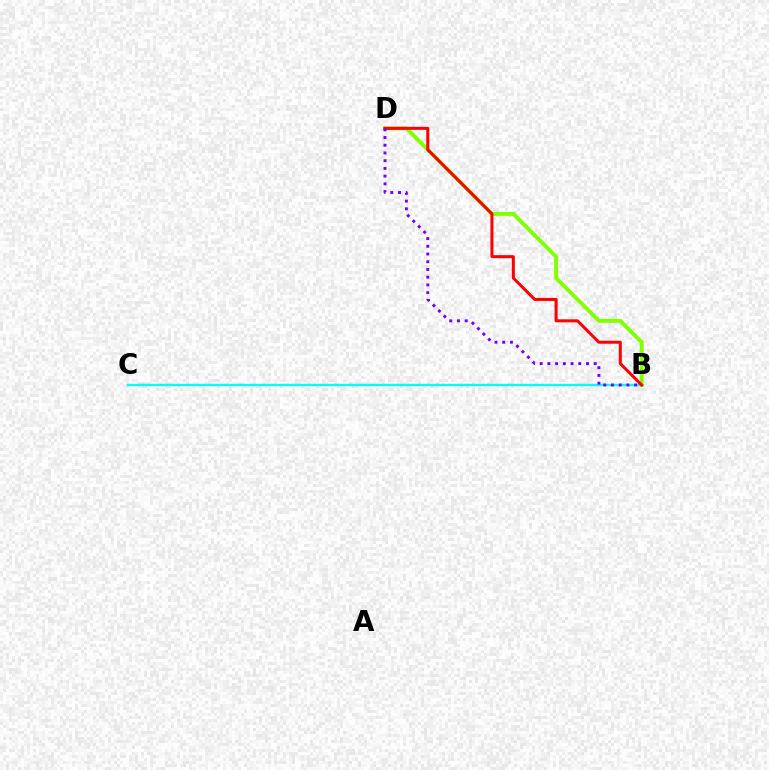{('B', 'C'): [{'color': '#00fff6', 'line_style': 'solid', 'thickness': 1.72}], ('B', 'D'): [{'color': '#84ff00', 'line_style': 'solid', 'thickness': 2.82}, {'color': '#ff0000', 'line_style': 'solid', 'thickness': 2.17}, {'color': '#7200ff', 'line_style': 'dotted', 'thickness': 2.1}]}